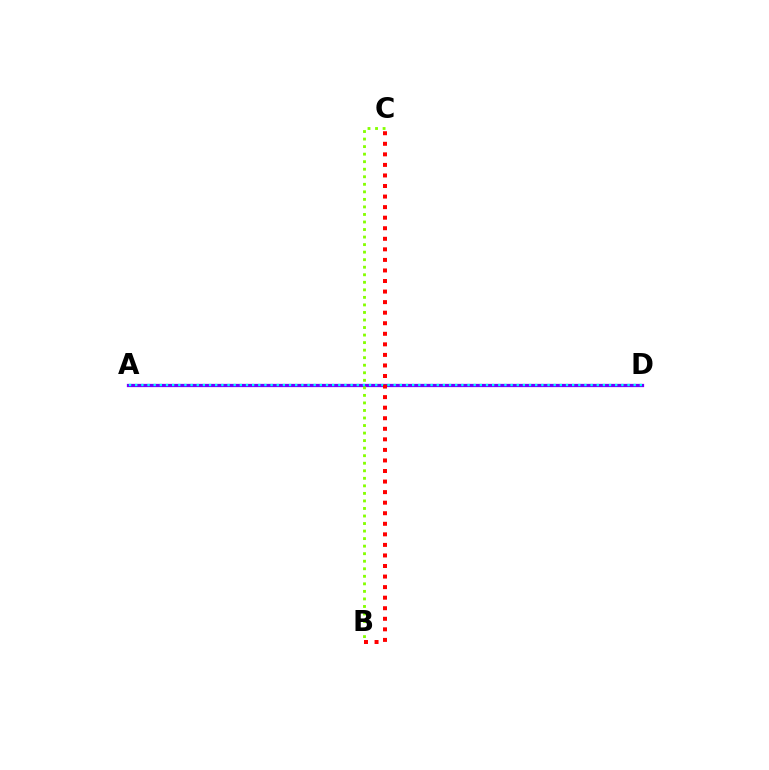{('A', 'D'): [{'color': '#7200ff', 'line_style': 'solid', 'thickness': 2.35}, {'color': '#00fff6', 'line_style': 'dotted', 'thickness': 1.67}], ('B', 'C'): [{'color': '#84ff00', 'line_style': 'dotted', 'thickness': 2.05}, {'color': '#ff0000', 'line_style': 'dotted', 'thickness': 2.87}]}